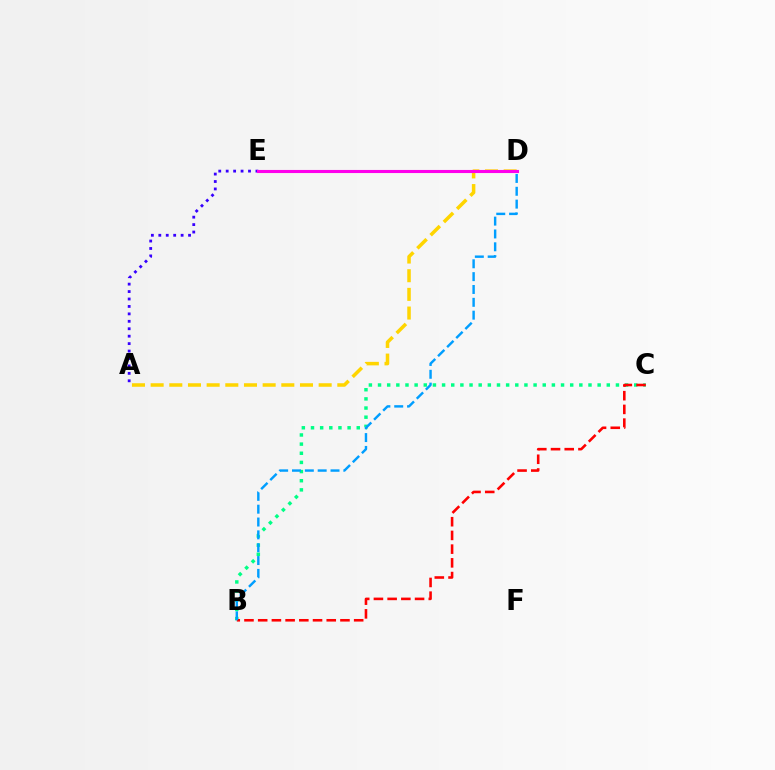{('A', 'E'): [{'color': '#3700ff', 'line_style': 'dotted', 'thickness': 2.02}], ('B', 'C'): [{'color': '#00ff86', 'line_style': 'dotted', 'thickness': 2.49}, {'color': '#ff0000', 'line_style': 'dashed', 'thickness': 1.86}], ('D', 'E'): [{'color': '#4fff00', 'line_style': 'dashed', 'thickness': 2.08}, {'color': '#ff00ed', 'line_style': 'solid', 'thickness': 2.23}], ('A', 'D'): [{'color': '#ffd500', 'line_style': 'dashed', 'thickness': 2.54}], ('B', 'D'): [{'color': '#009eff', 'line_style': 'dashed', 'thickness': 1.74}]}